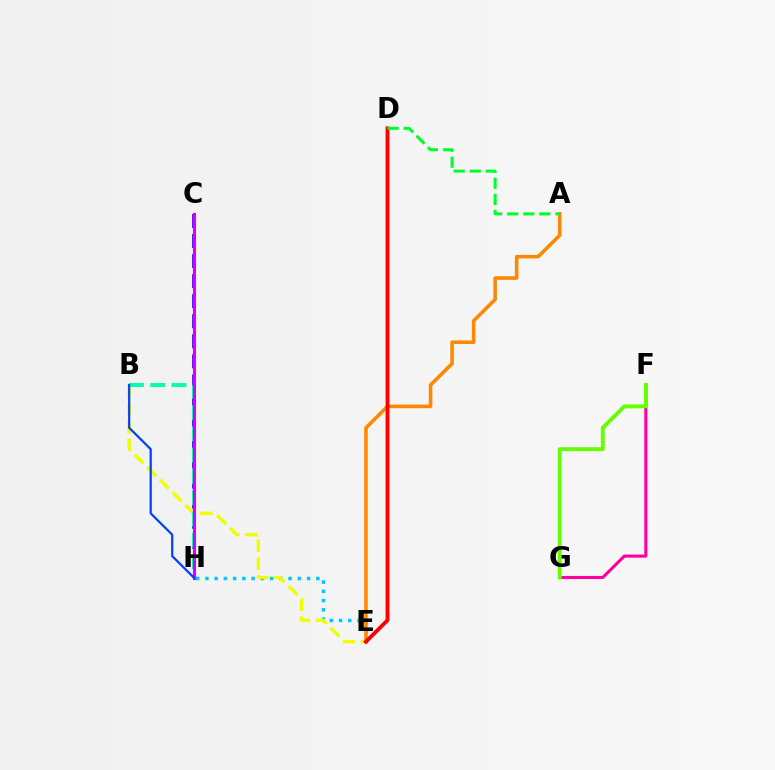{('E', 'H'): [{'color': '#00c7ff', 'line_style': 'dotted', 'thickness': 2.51}], ('B', 'E'): [{'color': '#eeff00', 'line_style': 'dashed', 'thickness': 2.44}], ('F', 'G'): [{'color': '#ff00a0', 'line_style': 'solid', 'thickness': 2.21}, {'color': '#66ff00', 'line_style': 'solid', 'thickness': 2.81}], ('A', 'E'): [{'color': '#ff8800', 'line_style': 'solid', 'thickness': 2.57}], ('C', 'H'): [{'color': '#4f00ff', 'line_style': 'dashed', 'thickness': 2.72}, {'color': '#d600ff', 'line_style': 'solid', 'thickness': 2.22}], ('B', 'H'): [{'color': '#00ffaf', 'line_style': 'dashed', 'thickness': 2.89}, {'color': '#003fff', 'line_style': 'solid', 'thickness': 1.58}], ('D', 'E'): [{'color': '#ff0000', 'line_style': 'solid', 'thickness': 2.76}], ('A', 'D'): [{'color': '#00ff27', 'line_style': 'dashed', 'thickness': 2.18}]}